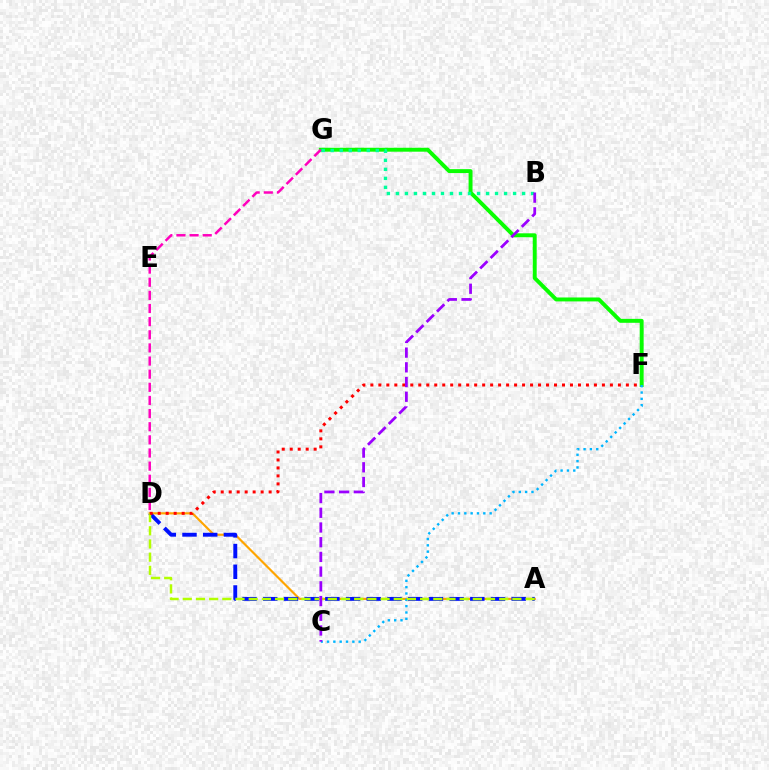{('A', 'D'): [{'color': '#ffa500', 'line_style': 'solid', 'thickness': 1.56}, {'color': '#0010ff', 'line_style': 'dashed', 'thickness': 2.81}, {'color': '#b3ff00', 'line_style': 'dashed', 'thickness': 1.79}], ('F', 'G'): [{'color': '#08ff00', 'line_style': 'solid', 'thickness': 2.83}], ('C', 'F'): [{'color': '#00b5ff', 'line_style': 'dotted', 'thickness': 1.72}], ('D', 'G'): [{'color': '#ff00bd', 'line_style': 'dashed', 'thickness': 1.78}], ('B', 'G'): [{'color': '#00ff9d', 'line_style': 'dotted', 'thickness': 2.45}], ('D', 'F'): [{'color': '#ff0000', 'line_style': 'dotted', 'thickness': 2.17}], ('B', 'C'): [{'color': '#9b00ff', 'line_style': 'dashed', 'thickness': 2.0}]}